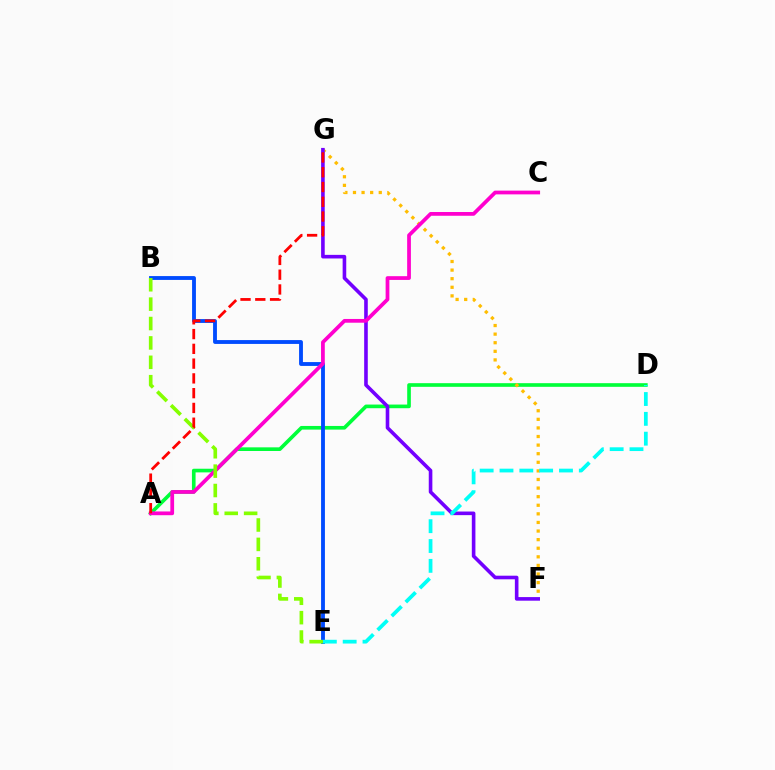{('A', 'D'): [{'color': '#00ff39', 'line_style': 'solid', 'thickness': 2.63}], ('B', 'E'): [{'color': '#004bff', 'line_style': 'solid', 'thickness': 2.77}, {'color': '#84ff00', 'line_style': 'dashed', 'thickness': 2.63}], ('F', 'G'): [{'color': '#ffbd00', 'line_style': 'dotted', 'thickness': 2.33}, {'color': '#7200ff', 'line_style': 'solid', 'thickness': 2.6}], ('D', 'E'): [{'color': '#00fff6', 'line_style': 'dashed', 'thickness': 2.69}], ('A', 'C'): [{'color': '#ff00cf', 'line_style': 'solid', 'thickness': 2.7}], ('A', 'G'): [{'color': '#ff0000', 'line_style': 'dashed', 'thickness': 2.01}]}